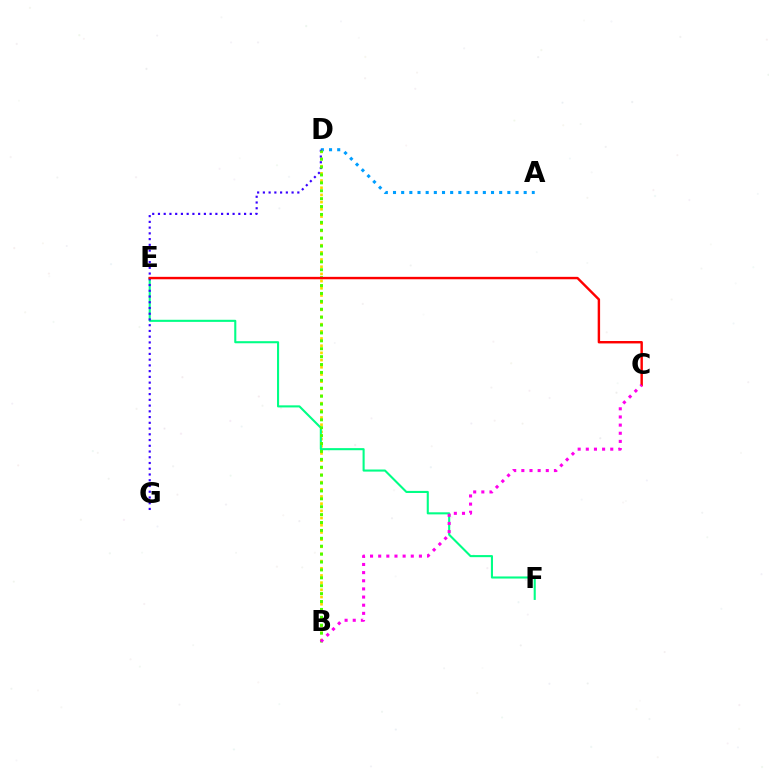{('A', 'D'): [{'color': '#009eff', 'line_style': 'dotted', 'thickness': 2.22}], ('B', 'D'): [{'color': '#ffd500', 'line_style': 'dotted', 'thickness': 1.95}, {'color': '#4fff00', 'line_style': 'dotted', 'thickness': 2.15}], ('E', 'F'): [{'color': '#00ff86', 'line_style': 'solid', 'thickness': 1.51}], ('D', 'G'): [{'color': '#3700ff', 'line_style': 'dotted', 'thickness': 1.56}], ('C', 'E'): [{'color': '#ff0000', 'line_style': 'solid', 'thickness': 1.74}], ('B', 'C'): [{'color': '#ff00ed', 'line_style': 'dotted', 'thickness': 2.21}]}